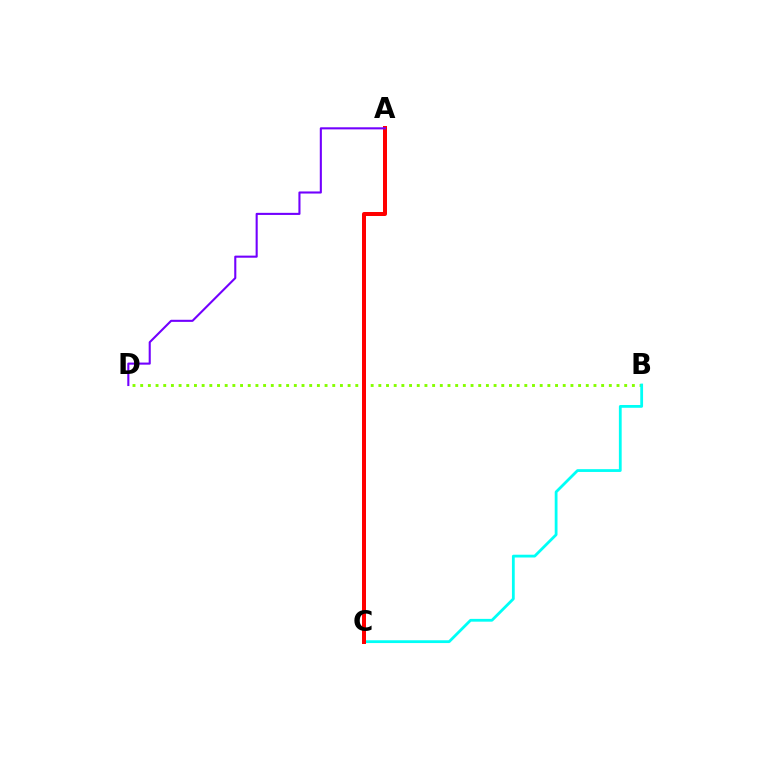{('B', 'D'): [{'color': '#84ff00', 'line_style': 'dotted', 'thickness': 2.09}], ('B', 'C'): [{'color': '#00fff6', 'line_style': 'solid', 'thickness': 2.01}], ('A', 'C'): [{'color': '#ff0000', 'line_style': 'solid', 'thickness': 2.88}], ('A', 'D'): [{'color': '#7200ff', 'line_style': 'solid', 'thickness': 1.51}]}